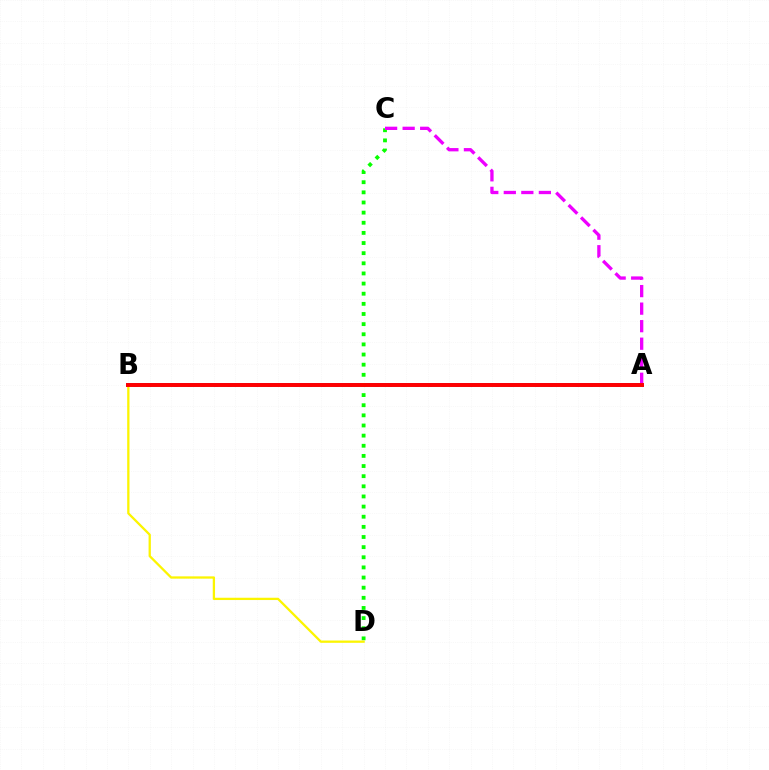{('A', 'B'): [{'color': '#0010ff', 'line_style': 'solid', 'thickness': 2.63}, {'color': '#00fff6', 'line_style': 'dashed', 'thickness': 1.82}, {'color': '#ff0000', 'line_style': 'solid', 'thickness': 2.83}], ('C', 'D'): [{'color': '#08ff00', 'line_style': 'dotted', 'thickness': 2.75}], ('B', 'D'): [{'color': '#fcf500', 'line_style': 'solid', 'thickness': 1.65}], ('A', 'C'): [{'color': '#ee00ff', 'line_style': 'dashed', 'thickness': 2.38}]}